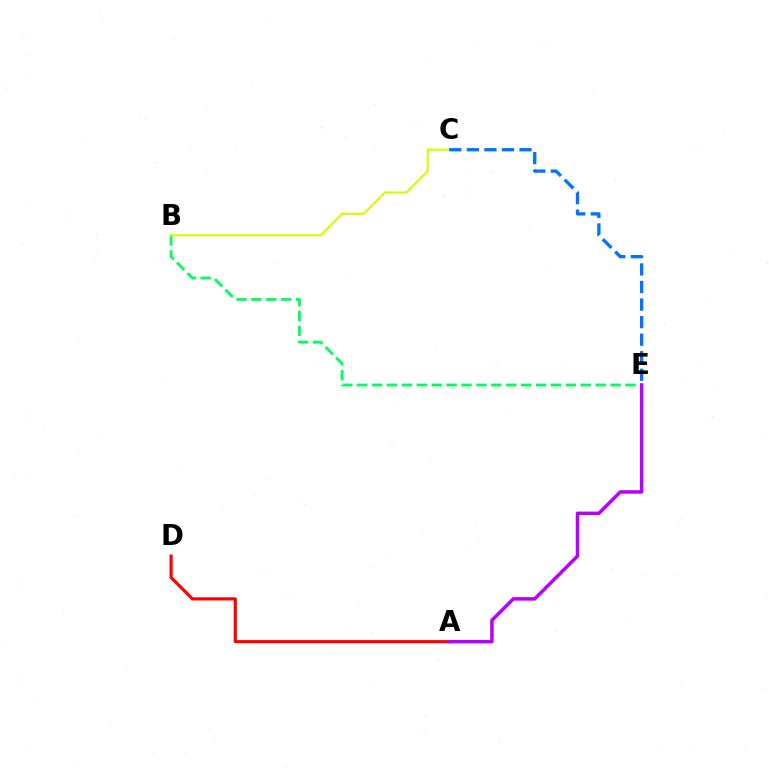{('B', 'E'): [{'color': '#00ff5c', 'line_style': 'dashed', 'thickness': 2.02}], ('A', 'D'): [{'color': '#ff0000', 'line_style': 'solid', 'thickness': 2.27}], ('B', 'C'): [{'color': '#d1ff00', 'line_style': 'solid', 'thickness': 1.53}], ('A', 'E'): [{'color': '#b900ff', 'line_style': 'solid', 'thickness': 2.52}], ('C', 'E'): [{'color': '#0074ff', 'line_style': 'dashed', 'thickness': 2.39}]}